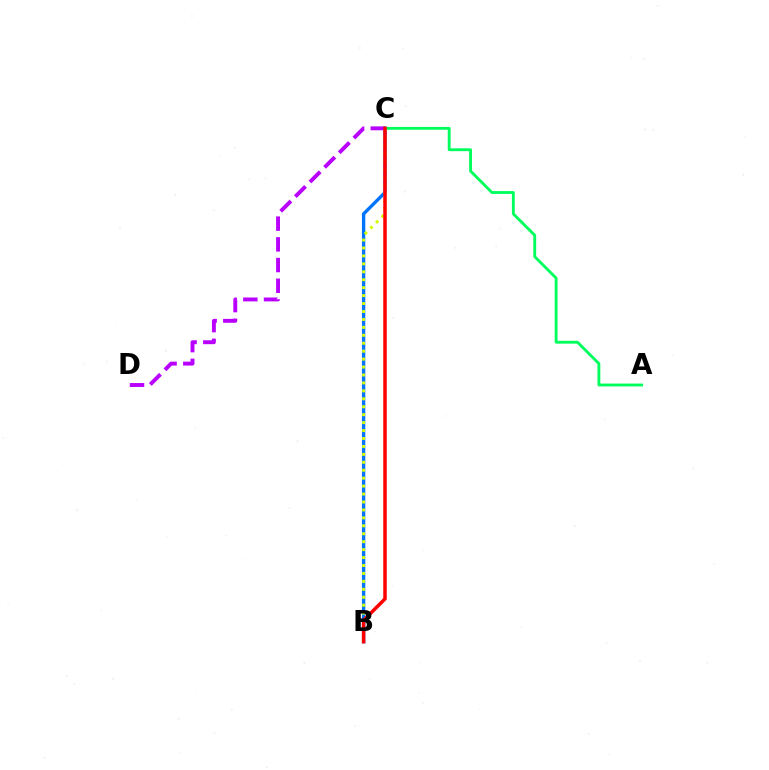{('B', 'C'): [{'color': '#0074ff', 'line_style': 'solid', 'thickness': 2.41}, {'color': '#d1ff00', 'line_style': 'dotted', 'thickness': 2.16}, {'color': '#ff0000', 'line_style': 'solid', 'thickness': 2.52}], ('A', 'C'): [{'color': '#00ff5c', 'line_style': 'solid', 'thickness': 2.06}], ('C', 'D'): [{'color': '#b900ff', 'line_style': 'dashed', 'thickness': 2.81}]}